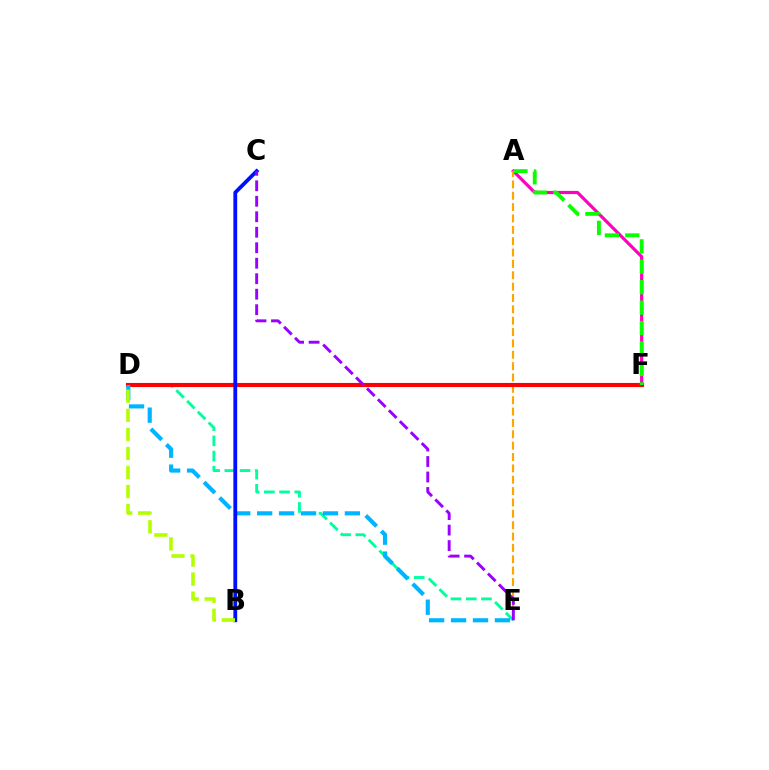{('A', 'F'): [{'color': '#ff00bd', 'line_style': 'solid', 'thickness': 2.3}, {'color': '#08ff00', 'line_style': 'dashed', 'thickness': 2.78}], ('A', 'E'): [{'color': '#ffa500', 'line_style': 'dashed', 'thickness': 1.54}], ('D', 'E'): [{'color': '#00ff9d', 'line_style': 'dashed', 'thickness': 2.07}, {'color': '#00b5ff', 'line_style': 'dashed', 'thickness': 2.98}], ('D', 'F'): [{'color': '#ff0000', 'line_style': 'solid', 'thickness': 2.97}], ('B', 'C'): [{'color': '#0010ff', 'line_style': 'solid', 'thickness': 2.74}], ('C', 'E'): [{'color': '#9b00ff', 'line_style': 'dashed', 'thickness': 2.1}], ('B', 'D'): [{'color': '#b3ff00', 'line_style': 'dashed', 'thickness': 2.59}]}